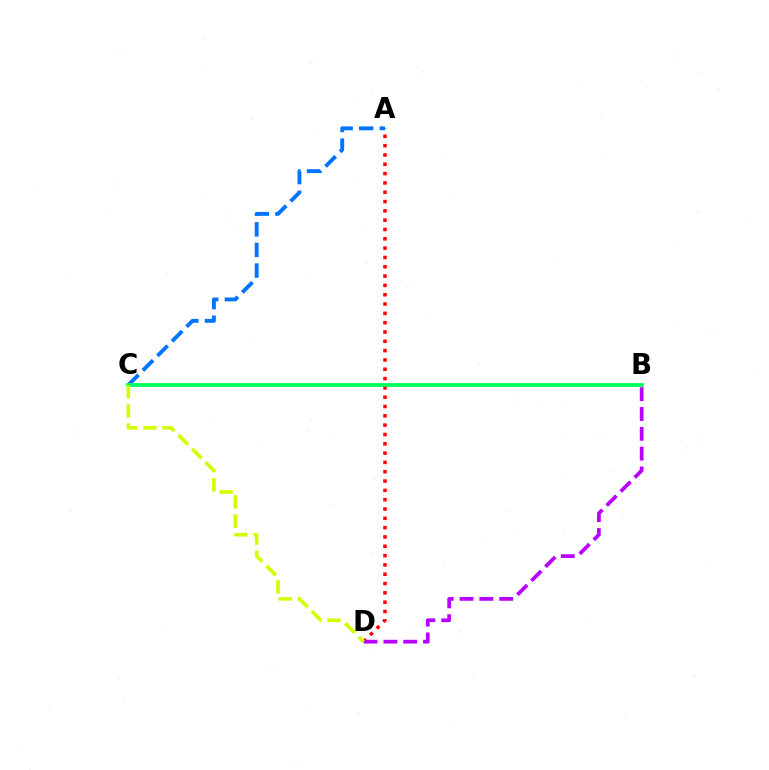{('A', 'D'): [{'color': '#ff0000', 'line_style': 'dotted', 'thickness': 2.53}], ('A', 'C'): [{'color': '#0074ff', 'line_style': 'dashed', 'thickness': 2.8}], ('B', 'C'): [{'color': '#00ff5c', 'line_style': 'solid', 'thickness': 2.7}], ('B', 'D'): [{'color': '#b900ff', 'line_style': 'dashed', 'thickness': 2.69}], ('C', 'D'): [{'color': '#d1ff00', 'line_style': 'dashed', 'thickness': 2.61}]}